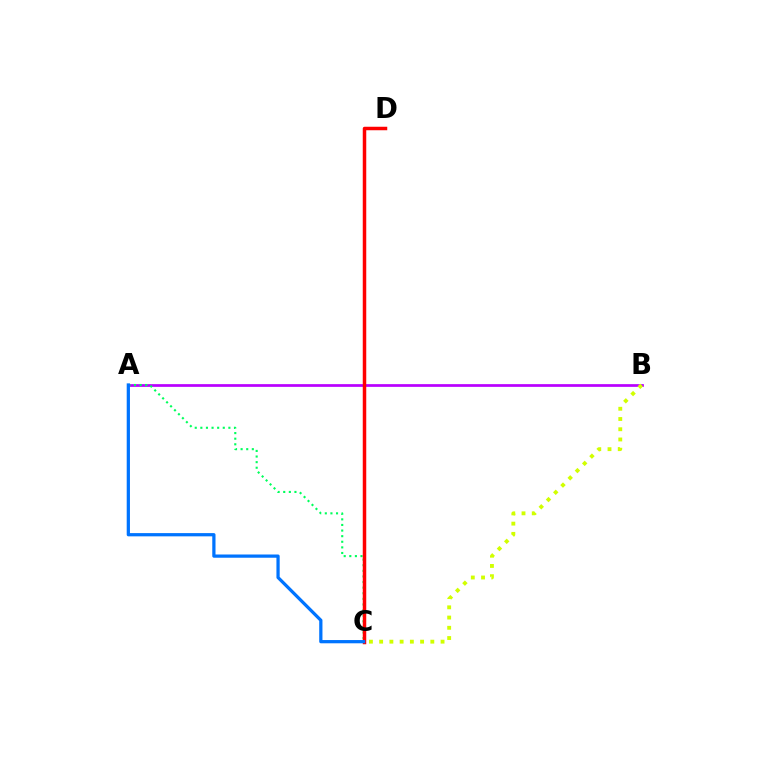{('A', 'B'): [{'color': '#b900ff', 'line_style': 'solid', 'thickness': 1.96}], ('A', 'C'): [{'color': '#00ff5c', 'line_style': 'dotted', 'thickness': 1.52}, {'color': '#0074ff', 'line_style': 'solid', 'thickness': 2.33}], ('C', 'D'): [{'color': '#ff0000', 'line_style': 'solid', 'thickness': 2.51}], ('B', 'C'): [{'color': '#d1ff00', 'line_style': 'dotted', 'thickness': 2.78}]}